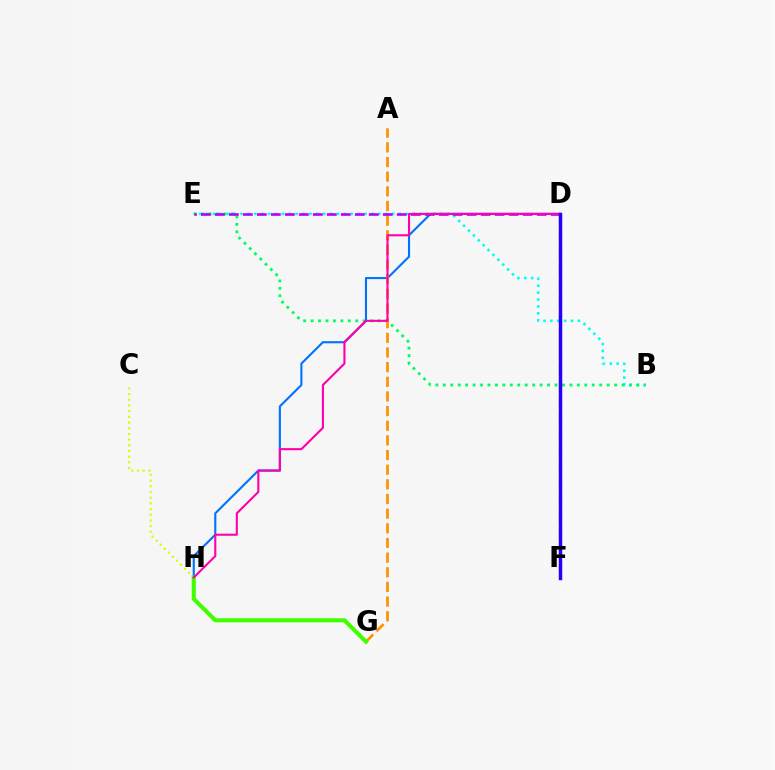{('B', 'E'): [{'color': '#00fff6', 'line_style': 'dotted', 'thickness': 1.87}, {'color': '#00ff5c', 'line_style': 'dotted', 'thickness': 2.02}], ('C', 'H'): [{'color': '#d1ff00', 'line_style': 'dotted', 'thickness': 1.54}], ('D', 'H'): [{'color': '#0074ff', 'line_style': 'solid', 'thickness': 1.53}, {'color': '#ff00ac', 'line_style': 'solid', 'thickness': 1.52}], ('A', 'G'): [{'color': '#ff9400', 'line_style': 'dashed', 'thickness': 1.99}], ('D', 'E'): [{'color': '#b900ff', 'line_style': 'dashed', 'thickness': 1.9}], ('G', 'H'): [{'color': '#3dff00', 'line_style': 'solid', 'thickness': 2.93}], ('D', 'F'): [{'color': '#ff0000', 'line_style': 'dashed', 'thickness': 2.24}, {'color': '#2500ff', 'line_style': 'solid', 'thickness': 2.47}]}